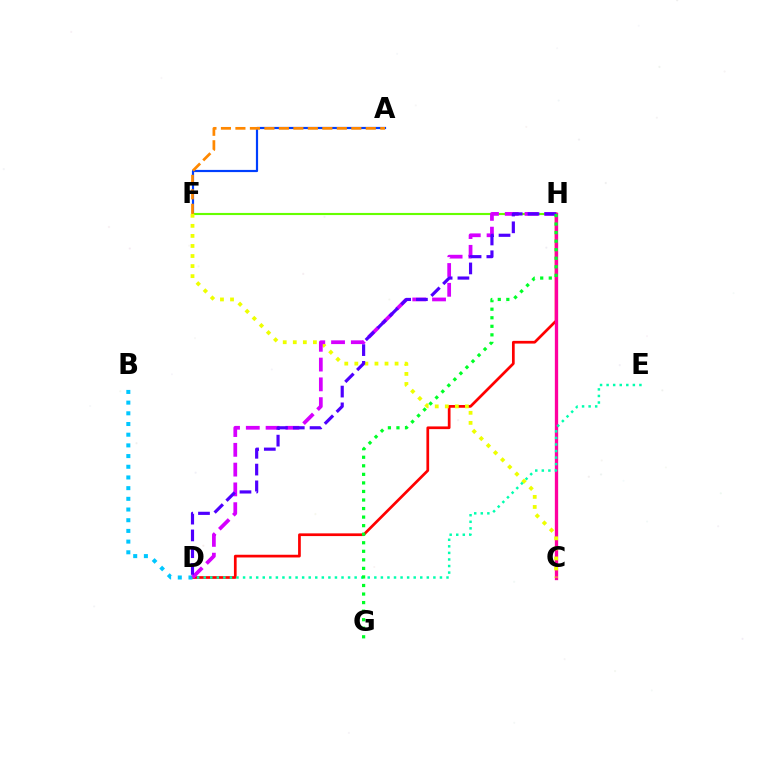{('D', 'H'): [{'color': '#ff0000', 'line_style': 'solid', 'thickness': 1.95}, {'color': '#d600ff', 'line_style': 'dashed', 'thickness': 2.69}, {'color': '#4f00ff', 'line_style': 'dashed', 'thickness': 2.28}], ('A', 'F'): [{'color': '#003fff', 'line_style': 'solid', 'thickness': 1.57}, {'color': '#ff8800', 'line_style': 'dashed', 'thickness': 1.97}], ('B', 'D'): [{'color': '#00c7ff', 'line_style': 'dotted', 'thickness': 2.9}], ('F', 'H'): [{'color': '#66ff00', 'line_style': 'solid', 'thickness': 1.53}], ('C', 'H'): [{'color': '#ff00a0', 'line_style': 'solid', 'thickness': 2.38}], ('C', 'F'): [{'color': '#eeff00', 'line_style': 'dotted', 'thickness': 2.73}], ('D', 'E'): [{'color': '#00ffaf', 'line_style': 'dotted', 'thickness': 1.78}], ('G', 'H'): [{'color': '#00ff27', 'line_style': 'dotted', 'thickness': 2.32}]}